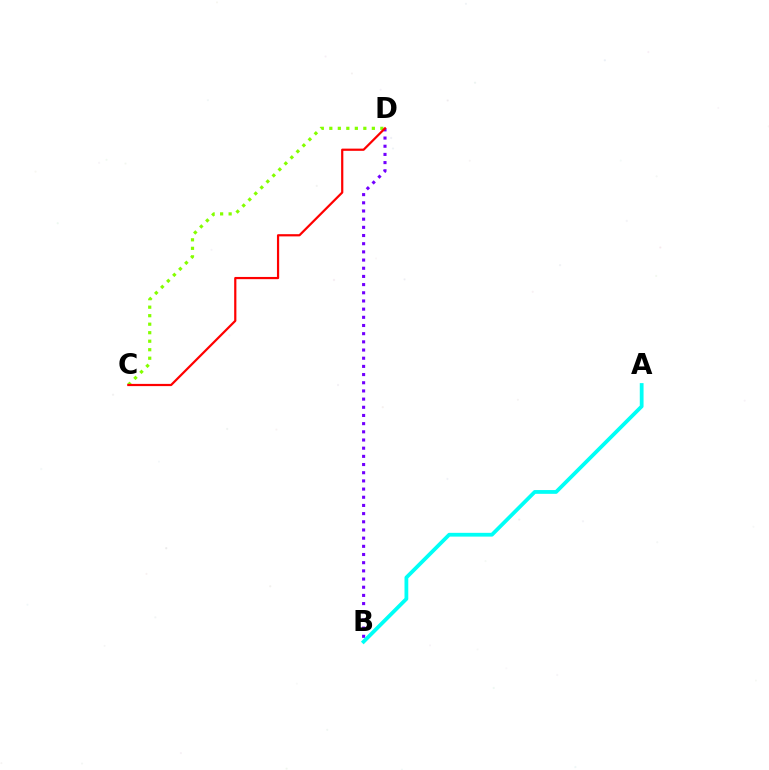{('B', 'D'): [{'color': '#7200ff', 'line_style': 'dotted', 'thickness': 2.22}], ('C', 'D'): [{'color': '#84ff00', 'line_style': 'dotted', 'thickness': 2.31}, {'color': '#ff0000', 'line_style': 'solid', 'thickness': 1.59}], ('A', 'B'): [{'color': '#00fff6', 'line_style': 'solid', 'thickness': 2.72}]}